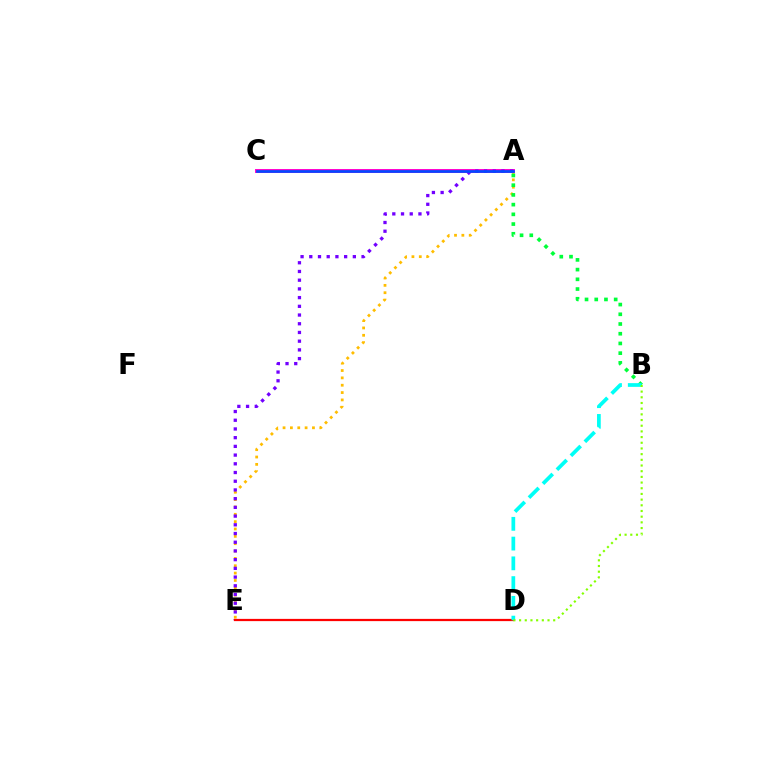{('A', 'E'): [{'color': '#ffbd00', 'line_style': 'dotted', 'thickness': 2.0}, {'color': '#7200ff', 'line_style': 'dotted', 'thickness': 2.37}], ('A', 'C'): [{'color': '#ff00cf', 'line_style': 'solid', 'thickness': 2.83}, {'color': '#004bff', 'line_style': 'solid', 'thickness': 1.92}], ('D', 'E'): [{'color': '#ff0000', 'line_style': 'solid', 'thickness': 1.61}], ('A', 'B'): [{'color': '#00ff39', 'line_style': 'dotted', 'thickness': 2.64}], ('B', 'D'): [{'color': '#00fff6', 'line_style': 'dashed', 'thickness': 2.68}, {'color': '#84ff00', 'line_style': 'dotted', 'thickness': 1.54}]}